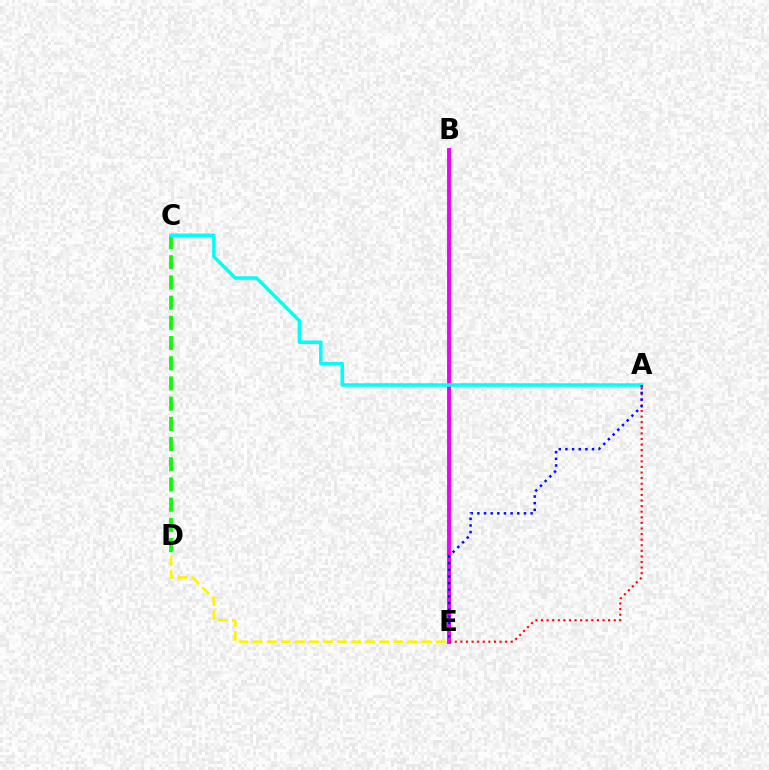{('B', 'E'): [{'color': '#ee00ff', 'line_style': 'solid', 'thickness': 2.81}], ('C', 'D'): [{'color': '#08ff00', 'line_style': 'dashed', 'thickness': 2.74}], ('D', 'E'): [{'color': '#fcf500', 'line_style': 'dashed', 'thickness': 1.91}], ('A', 'E'): [{'color': '#ff0000', 'line_style': 'dotted', 'thickness': 1.52}, {'color': '#0010ff', 'line_style': 'dotted', 'thickness': 1.81}], ('A', 'C'): [{'color': '#00fff6', 'line_style': 'solid', 'thickness': 2.53}]}